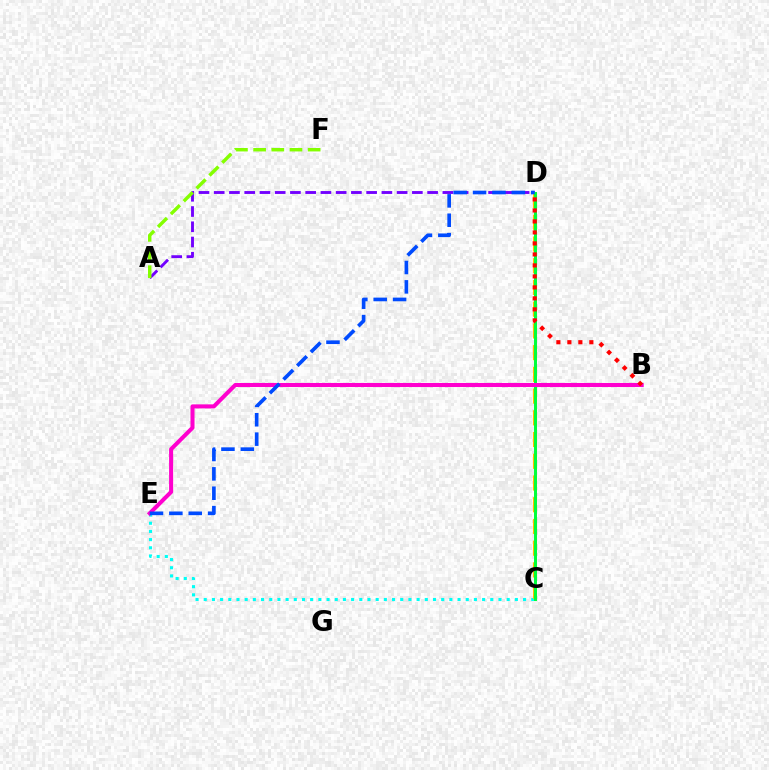{('C', 'E'): [{'color': '#00fff6', 'line_style': 'dotted', 'thickness': 2.22}], ('C', 'D'): [{'color': '#ffbd00', 'line_style': 'dashed', 'thickness': 2.95}, {'color': '#00ff39', 'line_style': 'solid', 'thickness': 2.14}], ('A', 'D'): [{'color': '#7200ff', 'line_style': 'dashed', 'thickness': 2.07}], ('B', 'E'): [{'color': '#ff00cf', 'line_style': 'solid', 'thickness': 2.91}], ('A', 'F'): [{'color': '#84ff00', 'line_style': 'dashed', 'thickness': 2.47}], ('B', 'D'): [{'color': '#ff0000', 'line_style': 'dotted', 'thickness': 2.99}], ('D', 'E'): [{'color': '#004bff', 'line_style': 'dashed', 'thickness': 2.63}]}